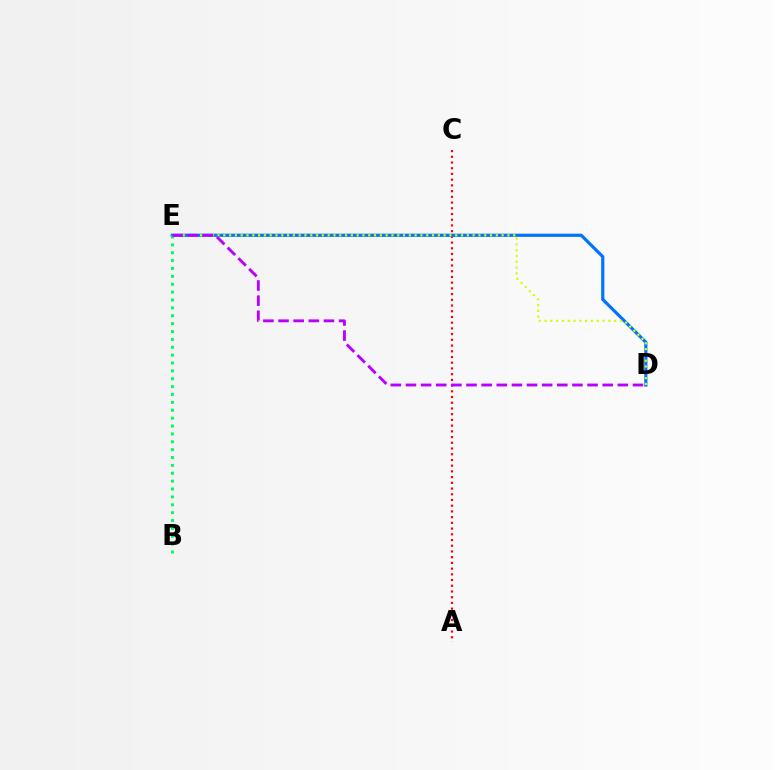{('A', 'C'): [{'color': '#ff0000', 'line_style': 'dotted', 'thickness': 1.55}], ('D', 'E'): [{'color': '#0074ff', 'line_style': 'solid', 'thickness': 2.29}, {'color': '#d1ff00', 'line_style': 'dotted', 'thickness': 1.58}, {'color': '#b900ff', 'line_style': 'dashed', 'thickness': 2.06}], ('B', 'E'): [{'color': '#00ff5c', 'line_style': 'dotted', 'thickness': 2.14}]}